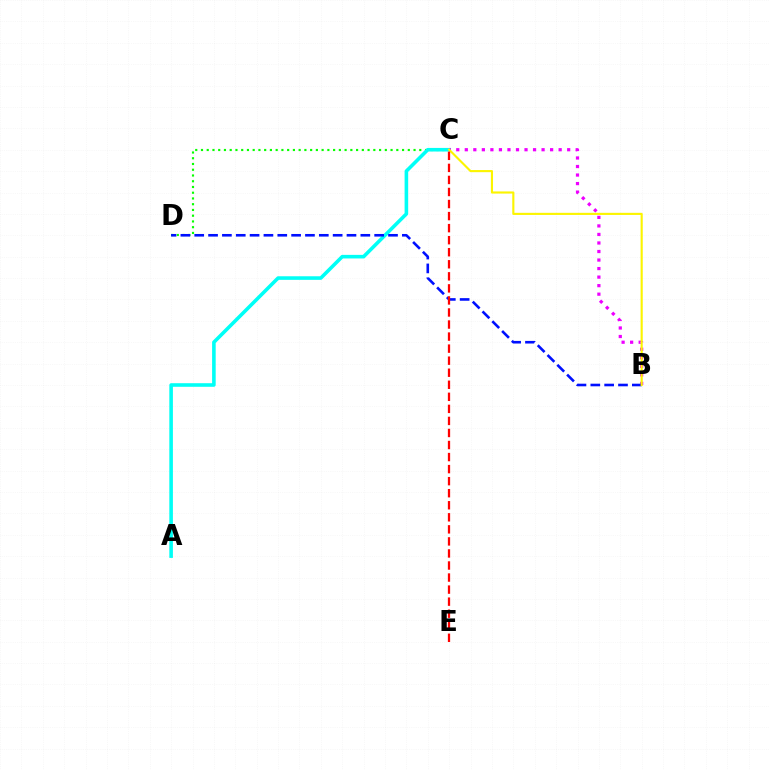{('C', 'D'): [{'color': '#08ff00', 'line_style': 'dotted', 'thickness': 1.56}], ('A', 'C'): [{'color': '#00fff6', 'line_style': 'solid', 'thickness': 2.58}], ('B', 'C'): [{'color': '#ee00ff', 'line_style': 'dotted', 'thickness': 2.32}, {'color': '#fcf500', 'line_style': 'solid', 'thickness': 1.53}], ('B', 'D'): [{'color': '#0010ff', 'line_style': 'dashed', 'thickness': 1.88}], ('C', 'E'): [{'color': '#ff0000', 'line_style': 'dashed', 'thickness': 1.64}]}